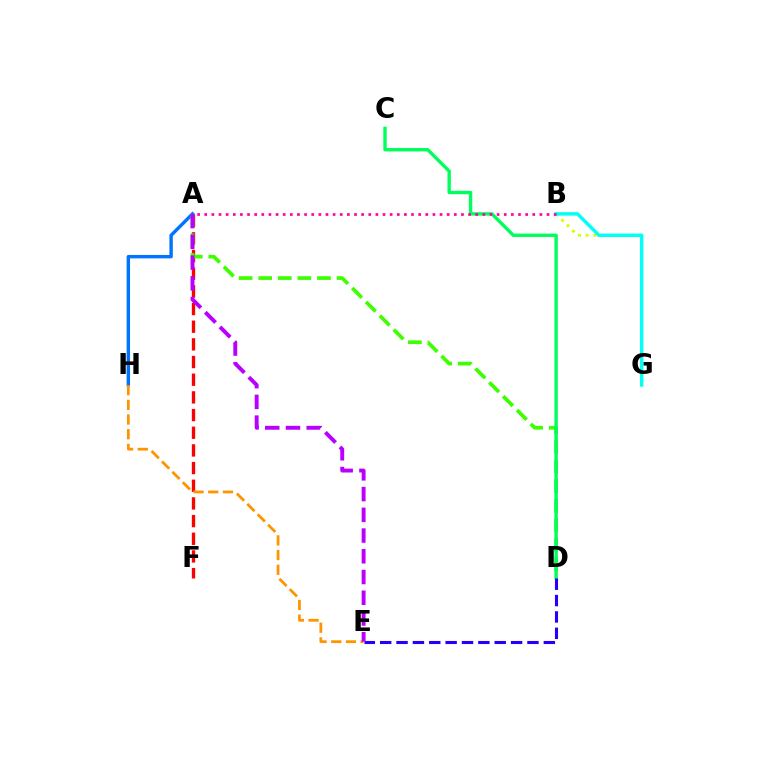{('A', 'F'): [{'color': '#ff0000', 'line_style': 'dashed', 'thickness': 2.4}], ('A', 'H'): [{'color': '#0074ff', 'line_style': 'solid', 'thickness': 2.45}], ('E', 'H'): [{'color': '#ff9400', 'line_style': 'dashed', 'thickness': 2.0}], ('A', 'D'): [{'color': '#3dff00', 'line_style': 'dashed', 'thickness': 2.66}], ('B', 'G'): [{'color': '#d1ff00', 'line_style': 'dotted', 'thickness': 2.09}, {'color': '#00fff6', 'line_style': 'solid', 'thickness': 2.48}], ('C', 'D'): [{'color': '#00ff5c', 'line_style': 'solid', 'thickness': 2.44}], ('A', 'B'): [{'color': '#ff00ac', 'line_style': 'dotted', 'thickness': 1.94}], ('D', 'E'): [{'color': '#2500ff', 'line_style': 'dashed', 'thickness': 2.22}], ('A', 'E'): [{'color': '#b900ff', 'line_style': 'dashed', 'thickness': 2.82}]}